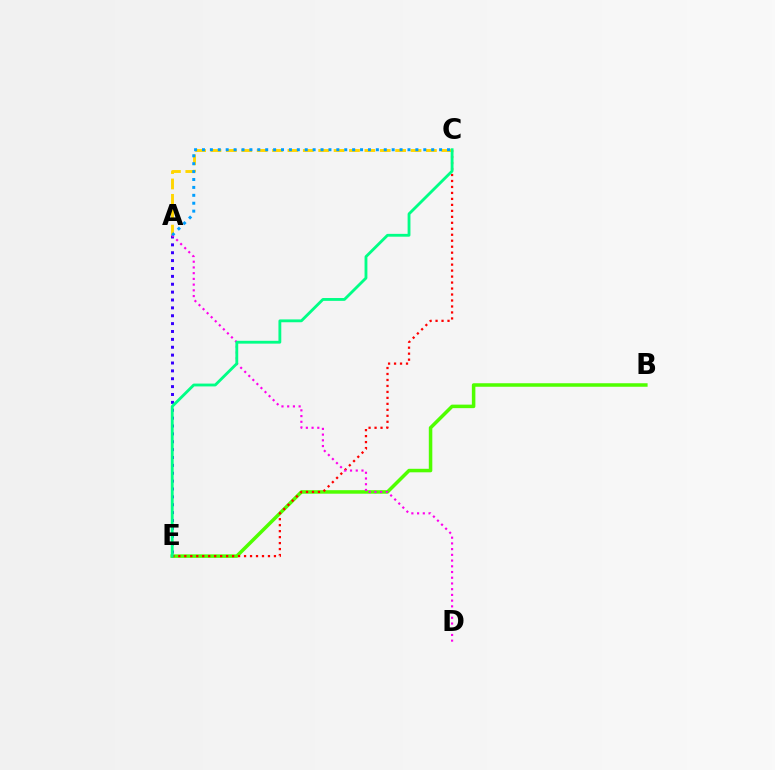{('B', 'E'): [{'color': '#4fff00', 'line_style': 'solid', 'thickness': 2.53}], ('A', 'C'): [{'color': '#ffd500', 'line_style': 'dashed', 'thickness': 2.09}, {'color': '#009eff', 'line_style': 'dotted', 'thickness': 2.15}], ('C', 'E'): [{'color': '#ff0000', 'line_style': 'dotted', 'thickness': 1.62}, {'color': '#00ff86', 'line_style': 'solid', 'thickness': 2.04}], ('A', 'E'): [{'color': '#3700ff', 'line_style': 'dotted', 'thickness': 2.14}], ('A', 'D'): [{'color': '#ff00ed', 'line_style': 'dotted', 'thickness': 1.55}]}